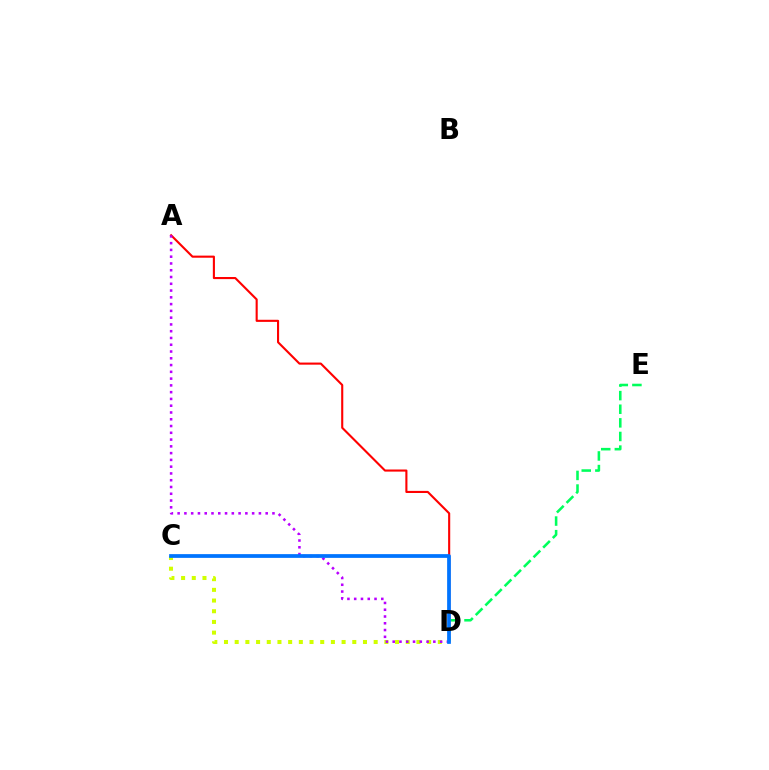{('C', 'D'): [{'color': '#d1ff00', 'line_style': 'dotted', 'thickness': 2.9}, {'color': '#0074ff', 'line_style': 'solid', 'thickness': 2.69}], ('A', 'D'): [{'color': '#ff0000', 'line_style': 'solid', 'thickness': 1.52}, {'color': '#b900ff', 'line_style': 'dotted', 'thickness': 1.84}], ('D', 'E'): [{'color': '#00ff5c', 'line_style': 'dashed', 'thickness': 1.85}]}